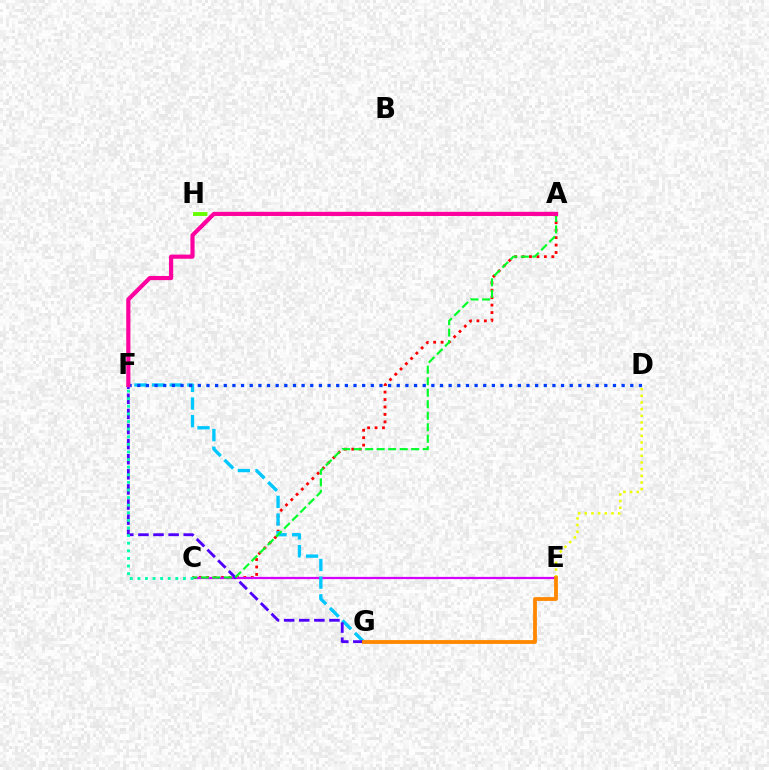{('A', 'C'): [{'color': '#ff0000', 'line_style': 'dotted', 'thickness': 2.02}, {'color': '#00ff27', 'line_style': 'dashed', 'thickness': 1.56}], ('C', 'E'): [{'color': '#d600ff', 'line_style': 'solid', 'thickness': 1.61}], ('A', 'H'): [{'color': '#66ff00', 'line_style': 'dashed', 'thickness': 2.8}], ('F', 'G'): [{'color': '#00c7ff', 'line_style': 'dashed', 'thickness': 2.4}, {'color': '#4f00ff', 'line_style': 'dashed', 'thickness': 2.05}], ('D', 'E'): [{'color': '#eeff00', 'line_style': 'dotted', 'thickness': 1.81}], ('D', 'F'): [{'color': '#003fff', 'line_style': 'dotted', 'thickness': 2.35}], ('E', 'G'): [{'color': '#ff8800', 'line_style': 'solid', 'thickness': 2.74}], ('A', 'F'): [{'color': '#ff00a0', 'line_style': 'solid', 'thickness': 2.99}], ('C', 'F'): [{'color': '#00ffaf', 'line_style': 'dotted', 'thickness': 2.07}]}